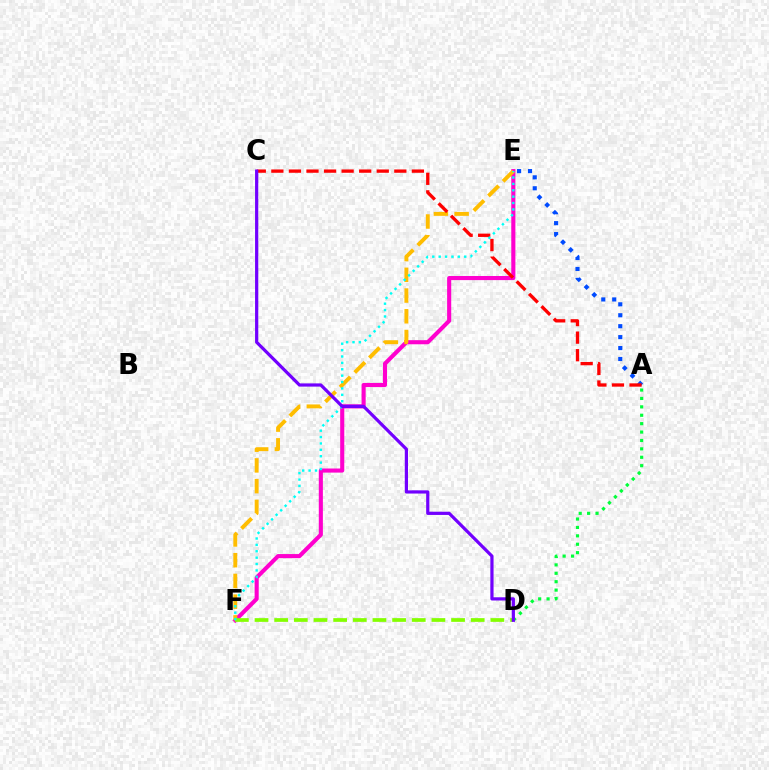{('E', 'F'): [{'color': '#ff00cf', 'line_style': 'solid', 'thickness': 2.95}, {'color': '#ffbd00', 'line_style': 'dashed', 'thickness': 2.82}, {'color': '#00fff6', 'line_style': 'dotted', 'thickness': 1.74}], ('A', 'D'): [{'color': '#00ff39', 'line_style': 'dotted', 'thickness': 2.28}], ('A', 'E'): [{'color': '#004bff', 'line_style': 'dotted', 'thickness': 2.97}], ('D', 'F'): [{'color': '#84ff00', 'line_style': 'dashed', 'thickness': 2.67}], ('A', 'C'): [{'color': '#ff0000', 'line_style': 'dashed', 'thickness': 2.39}], ('C', 'D'): [{'color': '#7200ff', 'line_style': 'solid', 'thickness': 2.31}]}